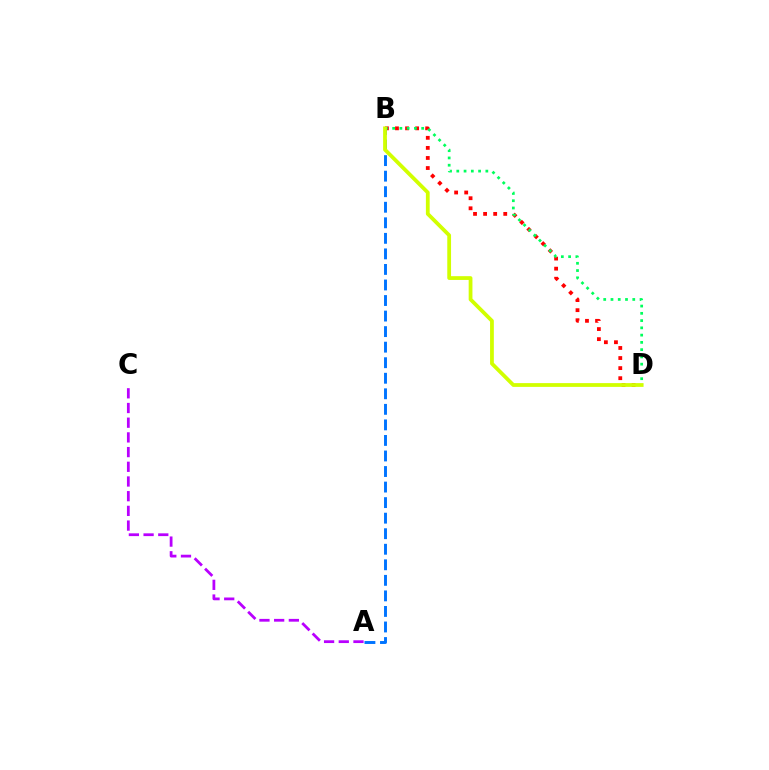{('B', 'D'): [{'color': '#ff0000', 'line_style': 'dotted', 'thickness': 2.74}, {'color': '#00ff5c', 'line_style': 'dotted', 'thickness': 1.97}, {'color': '#d1ff00', 'line_style': 'solid', 'thickness': 2.72}], ('A', 'B'): [{'color': '#0074ff', 'line_style': 'dashed', 'thickness': 2.11}], ('A', 'C'): [{'color': '#b900ff', 'line_style': 'dashed', 'thickness': 2.0}]}